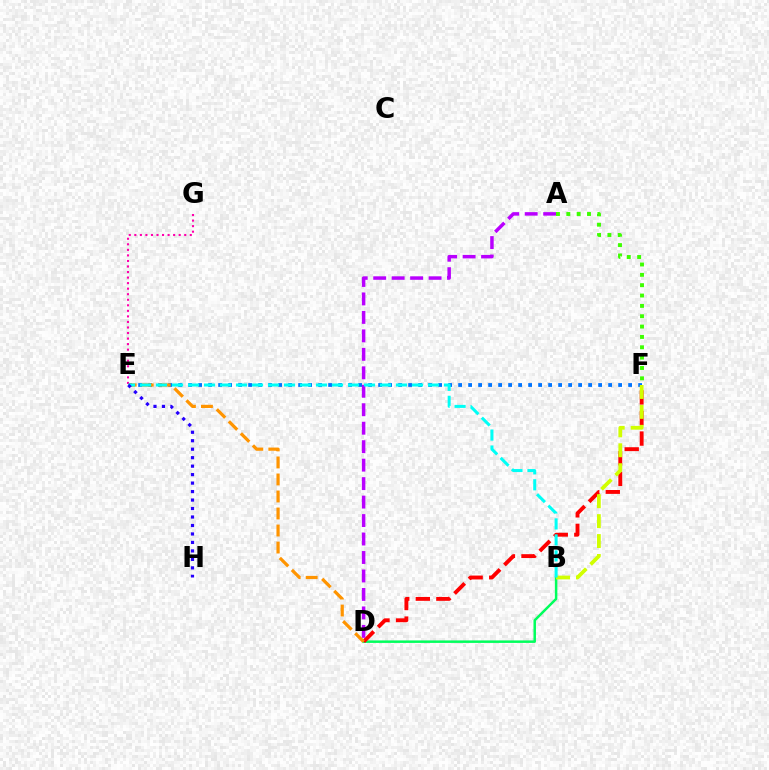{('B', 'D'): [{'color': '#00ff5c', 'line_style': 'solid', 'thickness': 1.79}], ('D', 'F'): [{'color': '#ff0000', 'line_style': 'dashed', 'thickness': 2.79}], ('E', 'F'): [{'color': '#0074ff', 'line_style': 'dotted', 'thickness': 2.72}], ('D', 'E'): [{'color': '#ff9400', 'line_style': 'dashed', 'thickness': 2.31}], ('A', 'D'): [{'color': '#b900ff', 'line_style': 'dashed', 'thickness': 2.51}], ('B', 'F'): [{'color': '#d1ff00', 'line_style': 'dashed', 'thickness': 2.71}], ('E', 'G'): [{'color': '#ff00ac', 'line_style': 'dotted', 'thickness': 1.51}], ('B', 'E'): [{'color': '#00fff6', 'line_style': 'dashed', 'thickness': 2.17}], ('A', 'F'): [{'color': '#3dff00', 'line_style': 'dotted', 'thickness': 2.81}], ('E', 'H'): [{'color': '#2500ff', 'line_style': 'dotted', 'thickness': 2.3}]}